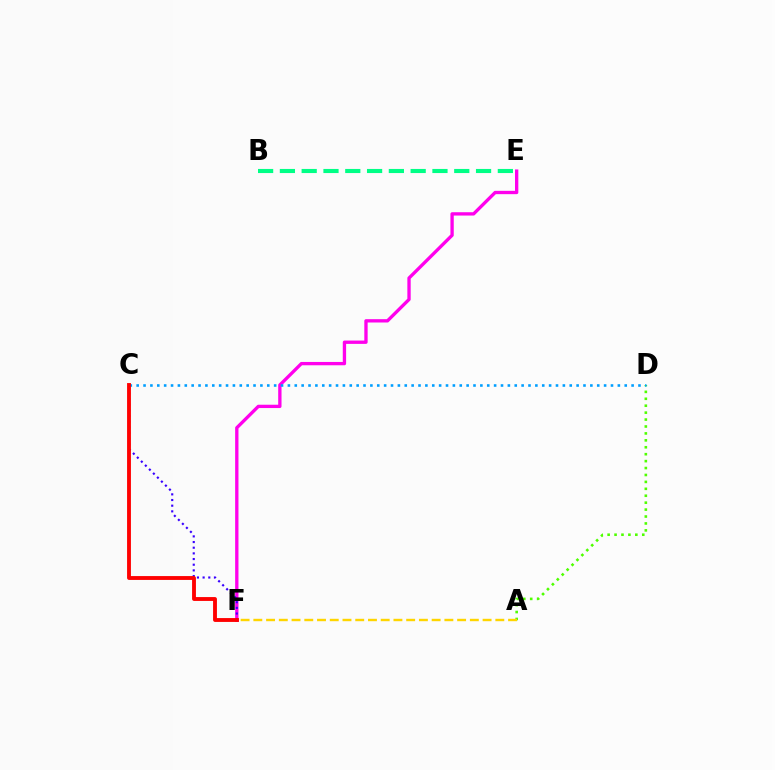{('E', 'F'): [{'color': '#ff00ed', 'line_style': 'solid', 'thickness': 2.39}], ('B', 'E'): [{'color': '#00ff86', 'line_style': 'dashed', 'thickness': 2.96}], ('A', 'D'): [{'color': '#4fff00', 'line_style': 'dotted', 'thickness': 1.88}], ('C', 'F'): [{'color': '#3700ff', 'line_style': 'dotted', 'thickness': 1.54}, {'color': '#ff0000', 'line_style': 'solid', 'thickness': 2.78}], ('C', 'D'): [{'color': '#009eff', 'line_style': 'dotted', 'thickness': 1.87}], ('A', 'F'): [{'color': '#ffd500', 'line_style': 'dashed', 'thickness': 1.73}]}